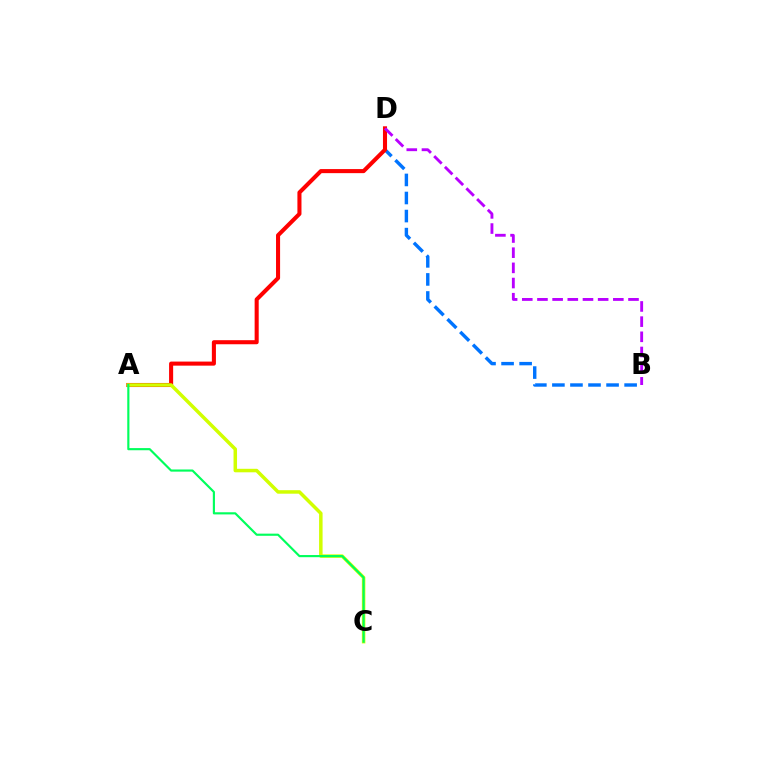{('B', 'D'): [{'color': '#0074ff', 'line_style': 'dashed', 'thickness': 2.45}, {'color': '#b900ff', 'line_style': 'dashed', 'thickness': 2.06}], ('A', 'D'): [{'color': '#ff0000', 'line_style': 'solid', 'thickness': 2.93}], ('A', 'C'): [{'color': '#d1ff00', 'line_style': 'solid', 'thickness': 2.52}, {'color': '#00ff5c', 'line_style': 'solid', 'thickness': 1.55}]}